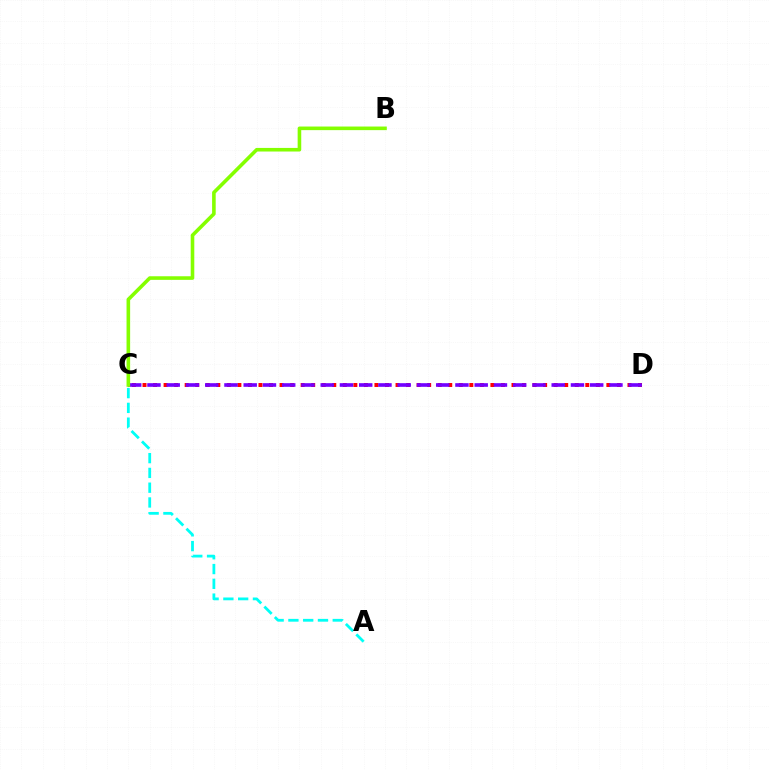{('A', 'C'): [{'color': '#00fff6', 'line_style': 'dashed', 'thickness': 2.01}], ('C', 'D'): [{'color': '#ff0000', 'line_style': 'dotted', 'thickness': 2.86}, {'color': '#7200ff', 'line_style': 'dashed', 'thickness': 2.62}], ('B', 'C'): [{'color': '#84ff00', 'line_style': 'solid', 'thickness': 2.59}]}